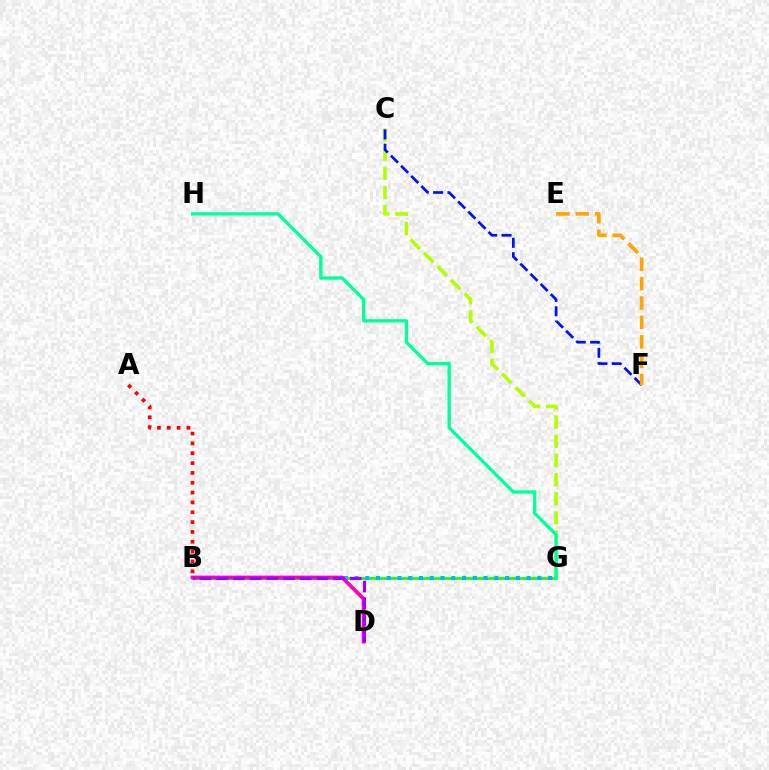{('B', 'G'): [{'color': '#08ff00', 'line_style': 'solid', 'thickness': 1.88}, {'color': '#00b5ff', 'line_style': 'dotted', 'thickness': 2.92}], ('C', 'G'): [{'color': '#b3ff00', 'line_style': 'dashed', 'thickness': 2.6}], ('B', 'D'): [{'color': '#ff00bd', 'line_style': 'solid', 'thickness': 2.71}, {'color': '#9b00ff', 'line_style': 'dashed', 'thickness': 2.27}], ('G', 'H'): [{'color': '#00ff9d', 'line_style': 'solid', 'thickness': 2.38}], ('C', 'F'): [{'color': '#0010ff', 'line_style': 'dashed', 'thickness': 1.95}], ('E', 'F'): [{'color': '#ffa500', 'line_style': 'dashed', 'thickness': 2.64}], ('A', 'B'): [{'color': '#ff0000', 'line_style': 'dotted', 'thickness': 2.67}]}